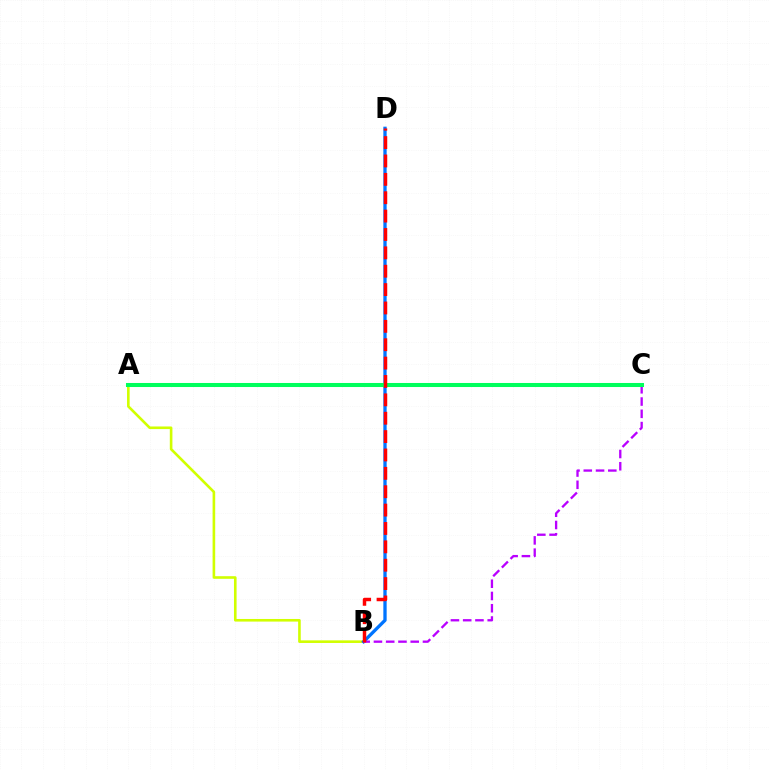{('A', 'B'): [{'color': '#d1ff00', 'line_style': 'solid', 'thickness': 1.88}], ('B', 'D'): [{'color': '#0074ff', 'line_style': 'solid', 'thickness': 2.39}, {'color': '#ff0000', 'line_style': 'dashed', 'thickness': 2.5}], ('B', 'C'): [{'color': '#b900ff', 'line_style': 'dashed', 'thickness': 1.67}], ('A', 'C'): [{'color': '#00ff5c', 'line_style': 'solid', 'thickness': 2.91}]}